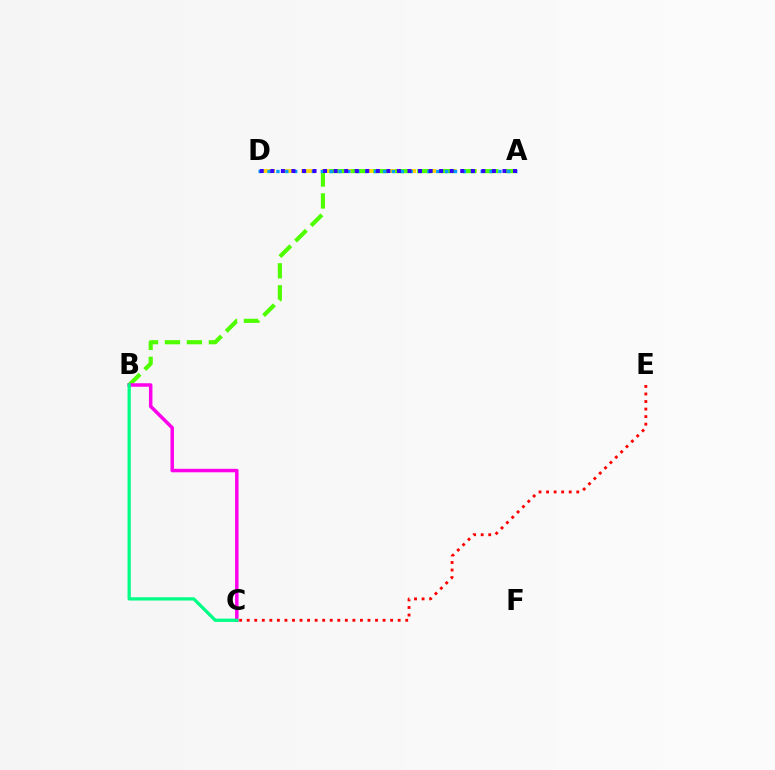{('A', 'D'): [{'color': '#ffd500', 'line_style': 'dashed', 'thickness': 2.74}, {'color': '#009eff', 'line_style': 'dotted', 'thickness': 2.41}, {'color': '#3700ff', 'line_style': 'dotted', 'thickness': 2.87}], ('C', 'E'): [{'color': '#ff0000', 'line_style': 'dotted', 'thickness': 2.05}], ('A', 'B'): [{'color': '#4fff00', 'line_style': 'dashed', 'thickness': 2.98}], ('B', 'C'): [{'color': '#ff00ed', 'line_style': 'solid', 'thickness': 2.51}, {'color': '#00ff86', 'line_style': 'solid', 'thickness': 2.34}]}